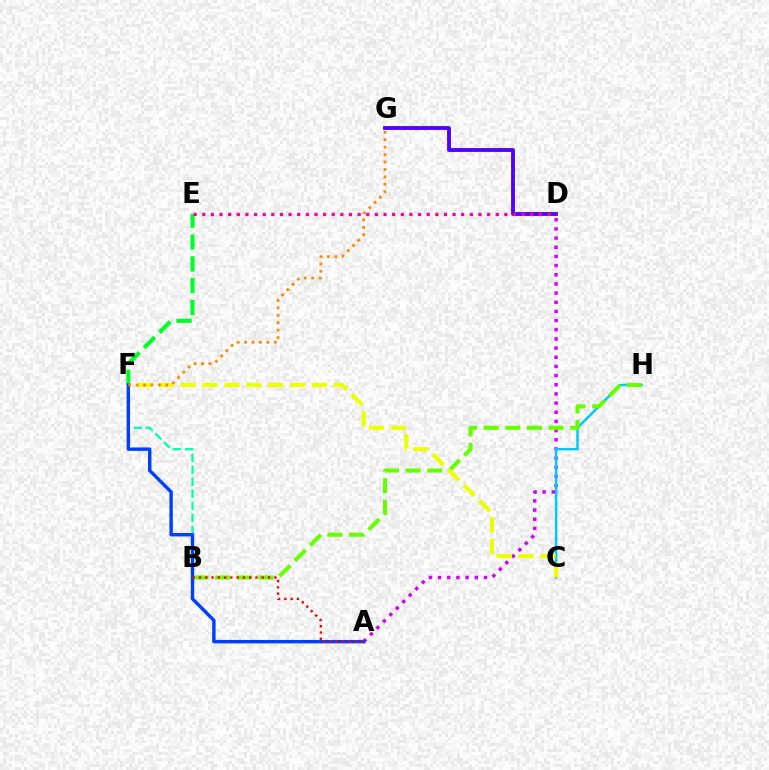{('A', 'D'): [{'color': '#d600ff', 'line_style': 'dotted', 'thickness': 2.49}], ('C', 'H'): [{'color': '#00c7ff', 'line_style': 'solid', 'thickness': 1.77}], ('B', 'F'): [{'color': '#00ffaf', 'line_style': 'dashed', 'thickness': 1.63}], ('E', 'F'): [{'color': '#00ff27', 'line_style': 'dashed', 'thickness': 2.96}], ('B', 'H'): [{'color': '#66ff00', 'line_style': 'dashed', 'thickness': 2.94}], ('C', 'F'): [{'color': '#eeff00', 'line_style': 'dashed', 'thickness': 2.97}], ('D', 'G'): [{'color': '#4f00ff', 'line_style': 'solid', 'thickness': 2.76}], ('A', 'F'): [{'color': '#003fff', 'line_style': 'solid', 'thickness': 2.46}], ('A', 'B'): [{'color': '#ff0000', 'line_style': 'dotted', 'thickness': 1.71}], ('D', 'E'): [{'color': '#ff00a0', 'line_style': 'dotted', 'thickness': 2.35}], ('F', 'G'): [{'color': '#ff8800', 'line_style': 'dotted', 'thickness': 2.02}]}